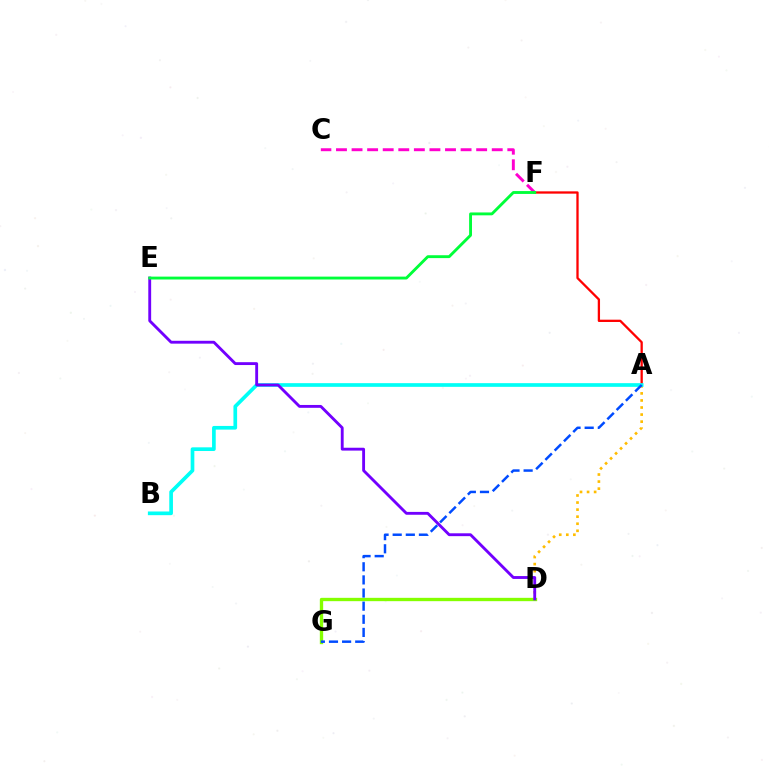{('D', 'G'): [{'color': '#84ff00', 'line_style': 'solid', 'thickness': 2.4}], ('A', 'F'): [{'color': '#ff0000', 'line_style': 'solid', 'thickness': 1.65}], ('C', 'F'): [{'color': '#ff00cf', 'line_style': 'dashed', 'thickness': 2.12}], ('A', 'D'): [{'color': '#ffbd00', 'line_style': 'dotted', 'thickness': 1.92}], ('A', 'B'): [{'color': '#00fff6', 'line_style': 'solid', 'thickness': 2.65}], ('D', 'E'): [{'color': '#7200ff', 'line_style': 'solid', 'thickness': 2.06}], ('A', 'G'): [{'color': '#004bff', 'line_style': 'dashed', 'thickness': 1.78}], ('E', 'F'): [{'color': '#00ff39', 'line_style': 'solid', 'thickness': 2.07}]}